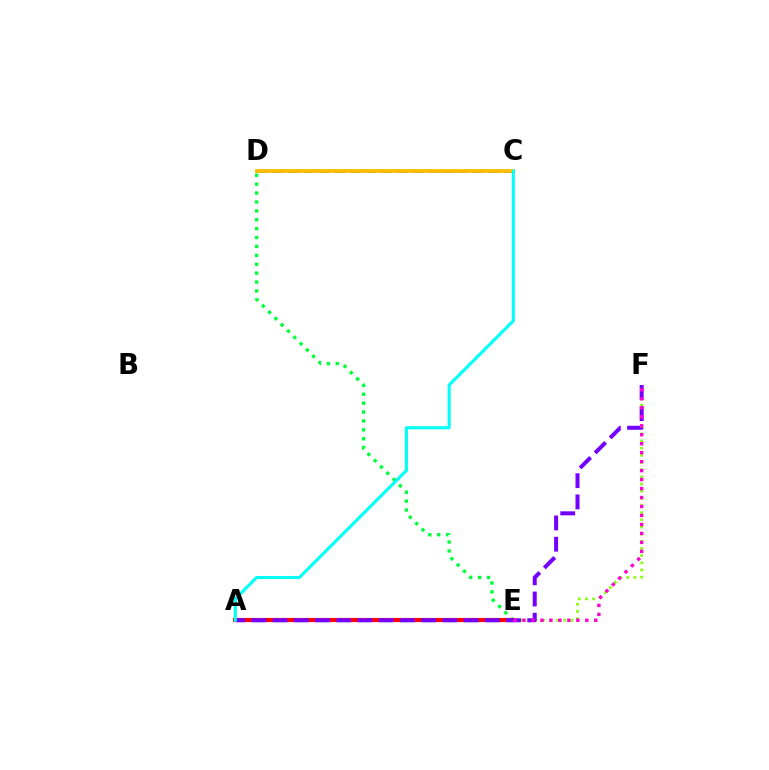{('C', 'D'): [{'color': '#004bff', 'line_style': 'dashed', 'thickness': 2.1}, {'color': '#ffbd00', 'line_style': 'solid', 'thickness': 2.76}], ('D', 'E'): [{'color': '#00ff39', 'line_style': 'dotted', 'thickness': 2.42}], ('E', 'F'): [{'color': '#84ff00', 'line_style': 'dotted', 'thickness': 1.95}, {'color': '#ff00cf', 'line_style': 'dotted', 'thickness': 2.44}], ('A', 'E'): [{'color': '#ff0000', 'line_style': 'solid', 'thickness': 2.98}], ('A', 'F'): [{'color': '#7200ff', 'line_style': 'dashed', 'thickness': 2.88}], ('A', 'C'): [{'color': '#00fff6', 'line_style': 'solid', 'thickness': 2.23}]}